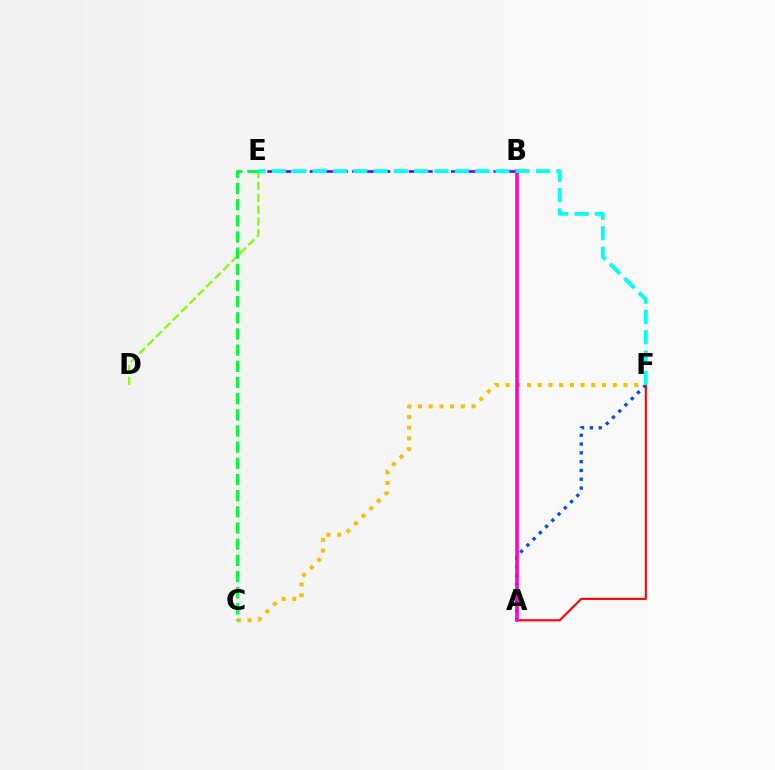{('C', 'F'): [{'color': '#ffbd00', 'line_style': 'dotted', 'thickness': 2.91}], ('D', 'E'): [{'color': '#84ff00', 'line_style': 'dashed', 'thickness': 1.61}], ('B', 'E'): [{'color': '#7200ff', 'line_style': 'dashed', 'thickness': 1.92}], ('A', 'F'): [{'color': '#004bff', 'line_style': 'dotted', 'thickness': 2.39}, {'color': '#ff0000', 'line_style': 'solid', 'thickness': 1.51}], ('A', 'B'): [{'color': '#ff00cf', 'line_style': 'solid', 'thickness': 2.56}], ('E', 'F'): [{'color': '#00fff6', 'line_style': 'dashed', 'thickness': 2.76}], ('C', 'E'): [{'color': '#00ff39', 'line_style': 'dashed', 'thickness': 2.2}]}